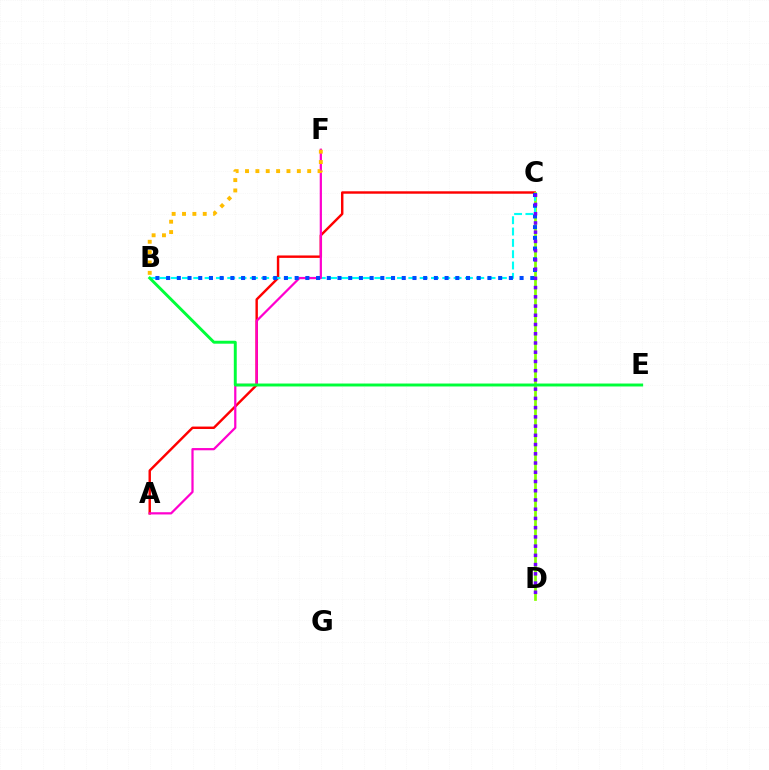{('A', 'C'): [{'color': '#ff0000', 'line_style': 'solid', 'thickness': 1.75}], ('C', 'D'): [{'color': '#84ff00', 'line_style': 'solid', 'thickness': 1.96}, {'color': '#7200ff', 'line_style': 'dotted', 'thickness': 2.51}], ('B', 'C'): [{'color': '#00fff6', 'line_style': 'dashed', 'thickness': 1.54}, {'color': '#004bff', 'line_style': 'dotted', 'thickness': 2.91}], ('A', 'F'): [{'color': '#ff00cf', 'line_style': 'solid', 'thickness': 1.6}], ('B', 'E'): [{'color': '#00ff39', 'line_style': 'solid', 'thickness': 2.11}], ('B', 'F'): [{'color': '#ffbd00', 'line_style': 'dotted', 'thickness': 2.82}]}